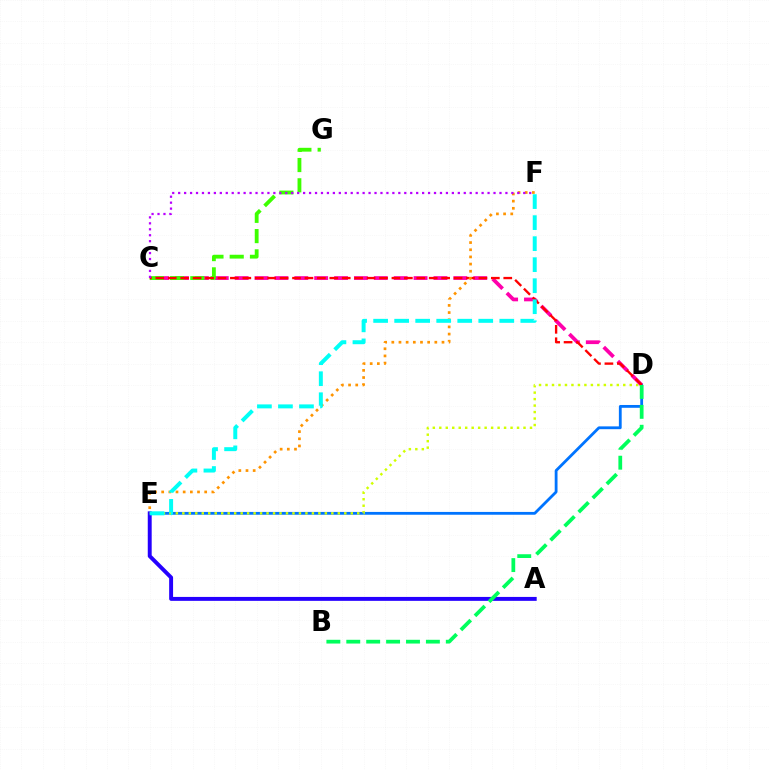{('D', 'E'): [{'color': '#0074ff', 'line_style': 'solid', 'thickness': 2.02}, {'color': '#d1ff00', 'line_style': 'dotted', 'thickness': 1.76}], ('A', 'E'): [{'color': '#2500ff', 'line_style': 'solid', 'thickness': 2.83}], ('C', 'D'): [{'color': '#ff00ac', 'line_style': 'dashed', 'thickness': 2.7}, {'color': '#ff0000', 'line_style': 'dashed', 'thickness': 1.69}], ('C', 'G'): [{'color': '#3dff00', 'line_style': 'dashed', 'thickness': 2.75}], ('B', 'D'): [{'color': '#00ff5c', 'line_style': 'dashed', 'thickness': 2.7}], ('E', 'F'): [{'color': '#ff9400', 'line_style': 'dotted', 'thickness': 1.95}, {'color': '#00fff6', 'line_style': 'dashed', 'thickness': 2.86}], ('C', 'F'): [{'color': '#b900ff', 'line_style': 'dotted', 'thickness': 1.62}]}